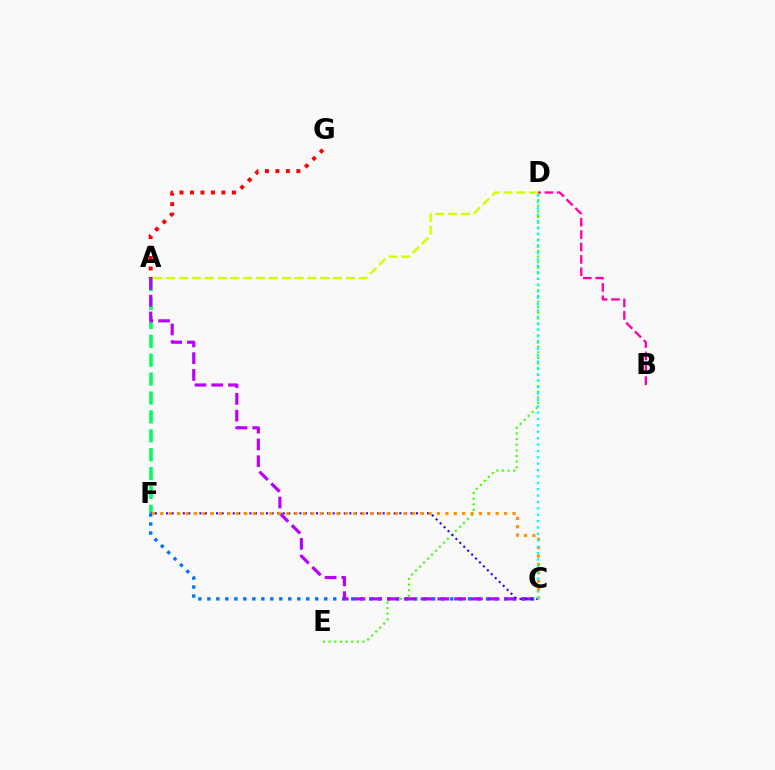{('D', 'E'): [{'color': '#3dff00', 'line_style': 'dotted', 'thickness': 1.53}], ('A', 'F'): [{'color': '#00ff5c', 'line_style': 'dashed', 'thickness': 2.57}], ('C', 'F'): [{'color': '#0074ff', 'line_style': 'dotted', 'thickness': 2.44}, {'color': '#2500ff', 'line_style': 'dotted', 'thickness': 1.51}, {'color': '#ff9400', 'line_style': 'dotted', 'thickness': 2.28}], ('A', 'C'): [{'color': '#b900ff', 'line_style': 'dashed', 'thickness': 2.28}], ('A', 'G'): [{'color': '#ff0000', 'line_style': 'dotted', 'thickness': 2.84}], ('A', 'D'): [{'color': '#d1ff00', 'line_style': 'dashed', 'thickness': 1.74}], ('B', 'D'): [{'color': '#ff00ac', 'line_style': 'dashed', 'thickness': 1.68}], ('C', 'D'): [{'color': '#00fff6', 'line_style': 'dotted', 'thickness': 1.73}]}